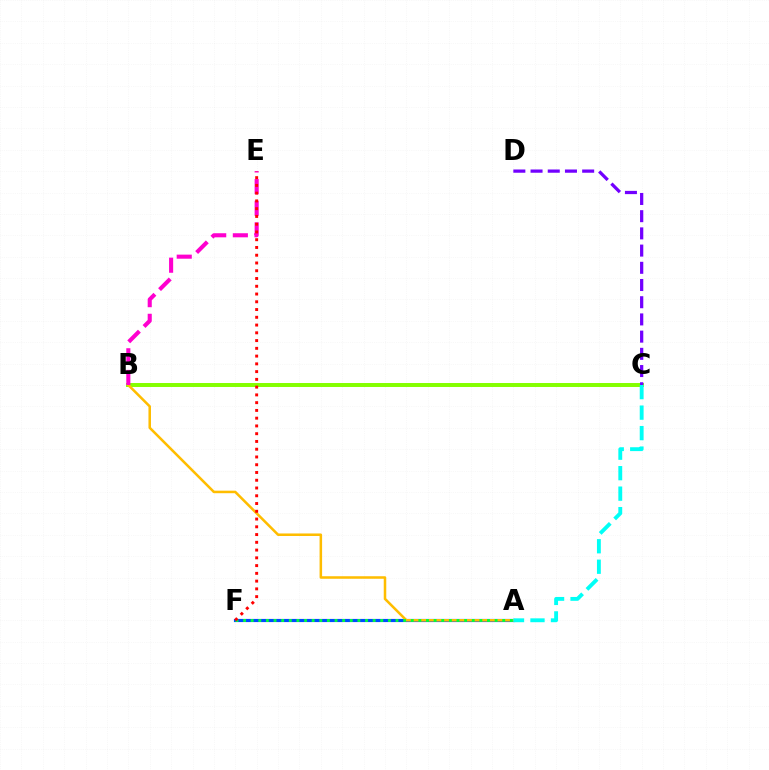{('B', 'C'): [{'color': '#84ff00', 'line_style': 'solid', 'thickness': 2.85}], ('A', 'F'): [{'color': '#004bff', 'line_style': 'solid', 'thickness': 2.27}, {'color': '#00ff39', 'line_style': 'dotted', 'thickness': 2.07}], ('A', 'B'): [{'color': '#ffbd00', 'line_style': 'solid', 'thickness': 1.82}], ('C', 'D'): [{'color': '#7200ff', 'line_style': 'dashed', 'thickness': 2.34}], ('B', 'E'): [{'color': '#ff00cf', 'line_style': 'dashed', 'thickness': 2.94}], ('E', 'F'): [{'color': '#ff0000', 'line_style': 'dotted', 'thickness': 2.11}], ('A', 'C'): [{'color': '#00fff6', 'line_style': 'dashed', 'thickness': 2.78}]}